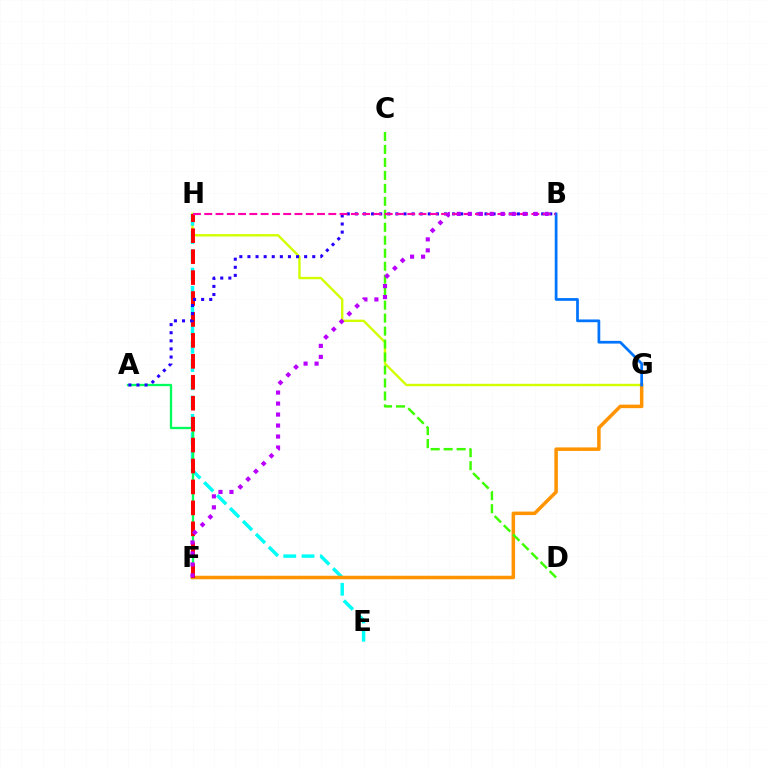{('G', 'H'): [{'color': '#d1ff00', 'line_style': 'solid', 'thickness': 1.72}], ('E', 'H'): [{'color': '#00fff6', 'line_style': 'dashed', 'thickness': 2.48}], ('A', 'F'): [{'color': '#00ff5c', 'line_style': 'solid', 'thickness': 1.67}], ('F', 'G'): [{'color': '#ff9400', 'line_style': 'solid', 'thickness': 2.53}], ('C', 'D'): [{'color': '#3dff00', 'line_style': 'dashed', 'thickness': 1.76}], ('F', 'H'): [{'color': '#ff0000', 'line_style': 'dashed', 'thickness': 2.84}], ('A', 'B'): [{'color': '#2500ff', 'line_style': 'dotted', 'thickness': 2.2}], ('B', 'H'): [{'color': '#ff00ac', 'line_style': 'dashed', 'thickness': 1.53}], ('B', 'G'): [{'color': '#0074ff', 'line_style': 'solid', 'thickness': 1.97}], ('B', 'F'): [{'color': '#b900ff', 'line_style': 'dotted', 'thickness': 2.99}]}